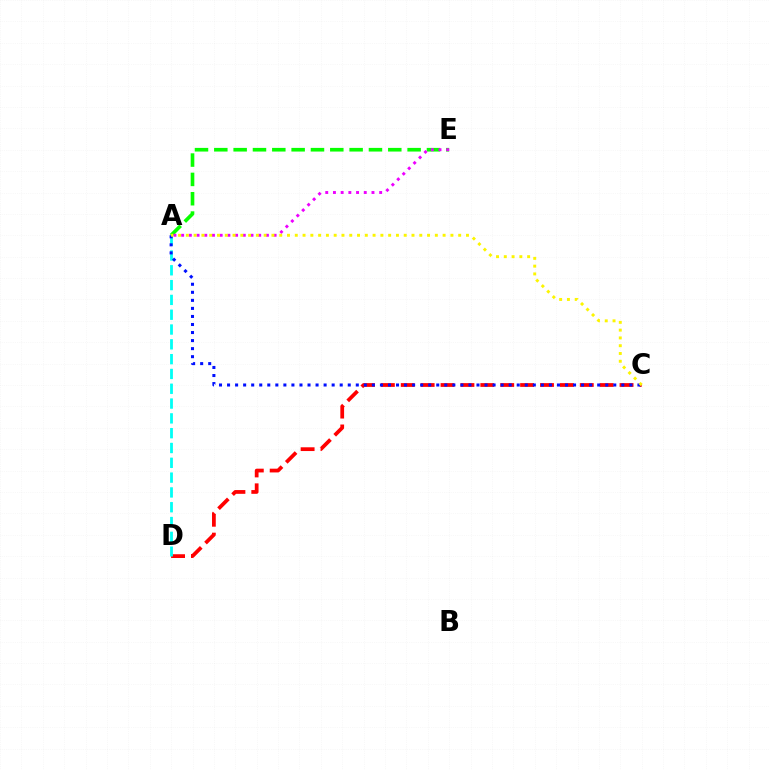{('C', 'D'): [{'color': '#ff0000', 'line_style': 'dashed', 'thickness': 2.7}], ('A', 'D'): [{'color': '#00fff6', 'line_style': 'dashed', 'thickness': 2.01}], ('A', 'C'): [{'color': '#0010ff', 'line_style': 'dotted', 'thickness': 2.19}, {'color': '#fcf500', 'line_style': 'dotted', 'thickness': 2.11}], ('A', 'E'): [{'color': '#08ff00', 'line_style': 'dashed', 'thickness': 2.63}, {'color': '#ee00ff', 'line_style': 'dotted', 'thickness': 2.09}]}